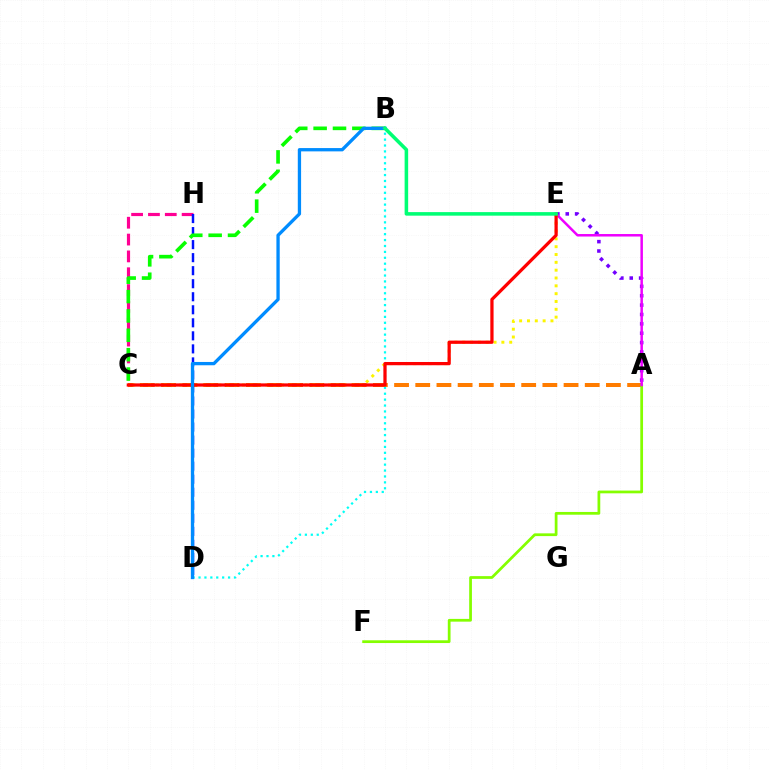{('A', 'E'): [{'color': '#7200ff', 'line_style': 'dotted', 'thickness': 2.55}, {'color': '#ee00ff', 'line_style': 'solid', 'thickness': 1.8}], ('A', 'C'): [{'color': '#ff7c00', 'line_style': 'dashed', 'thickness': 2.88}], ('C', 'H'): [{'color': '#ff0094', 'line_style': 'dashed', 'thickness': 2.29}], ('A', 'F'): [{'color': '#84ff00', 'line_style': 'solid', 'thickness': 1.98}], ('B', 'D'): [{'color': '#00fff6', 'line_style': 'dotted', 'thickness': 1.61}, {'color': '#008cff', 'line_style': 'solid', 'thickness': 2.38}], ('D', 'H'): [{'color': '#0010ff', 'line_style': 'dashed', 'thickness': 1.77}], ('C', 'E'): [{'color': '#fcf500', 'line_style': 'dotted', 'thickness': 2.13}, {'color': '#ff0000', 'line_style': 'solid', 'thickness': 2.33}], ('B', 'C'): [{'color': '#08ff00', 'line_style': 'dashed', 'thickness': 2.63}], ('B', 'E'): [{'color': '#00ff74', 'line_style': 'solid', 'thickness': 2.56}]}